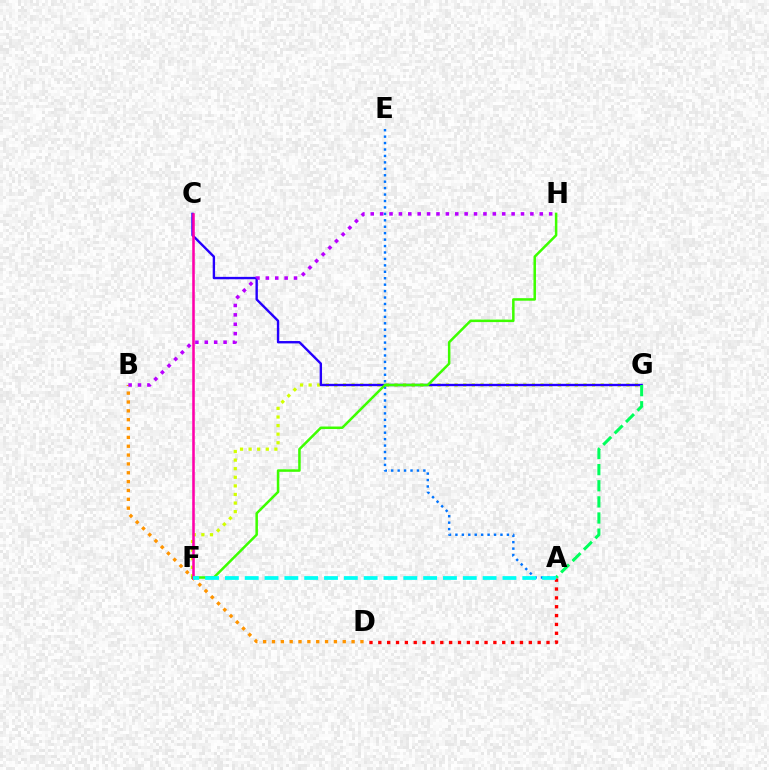{('F', 'G'): [{'color': '#d1ff00', 'line_style': 'dotted', 'thickness': 2.33}], ('C', 'G'): [{'color': '#2500ff', 'line_style': 'solid', 'thickness': 1.72}], ('A', 'D'): [{'color': '#ff0000', 'line_style': 'dotted', 'thickness': 2.41}], ('B', 'D'): [{'color': '#ff9400', 'line_style': 'dotted', 'thickness': 2.4}], ('A', 'E'): [{'color': '#0074ff', 'line_style': 'dotted', 'thickness': 1.75}], ('F', 'H'): [{'color': '#3dff00', 'line_style': 'solid', 'thickness': 1.81}], ('B', 'H'): [{'color': '#b900ff', 'line_style': 'dotted', 'thickness': 2.55}], ('A', 'G'): [{'color': '#00ff5c', 'line_style': 'dashed', 'thickness': 2.19}], ('C', 'F'): [{'color': '#ff00ac', 'line_style': 'solid', 'thickness': 1.85}], ('A', 'F'): [{'color': '#00fff6', 'line_style': 'dashed', 'thickness': 2.69}]}